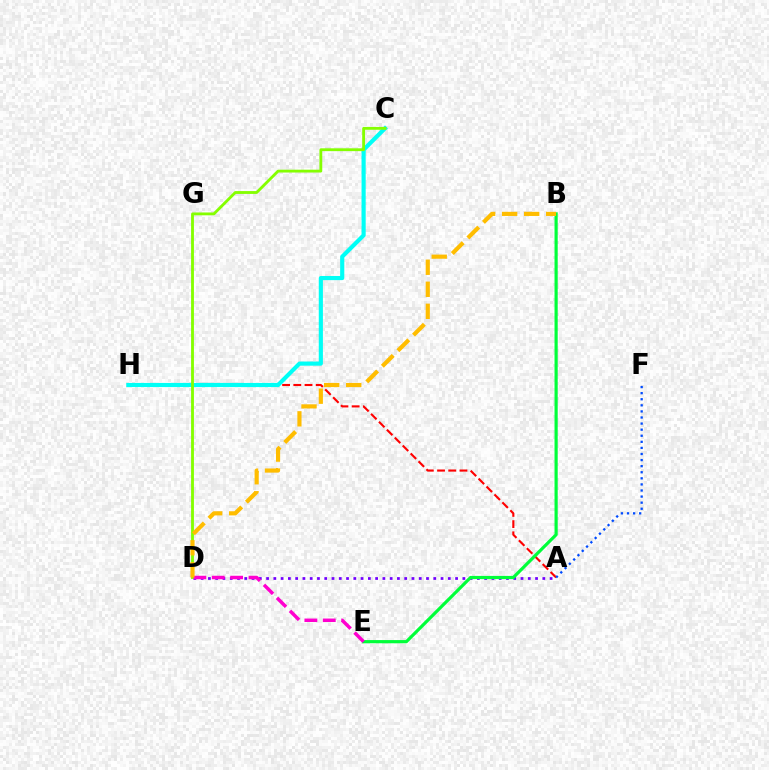{('A', 'H'): [{'color': '#ff0000', 'line_style': 'dashed', 'thickness': 1.52}], ('A', 'D'): [{'color': '#7200ff', 'line_style': 'dotted', 'thickness': 1.98}], ('C', 'H'): [{'color': '#00fff6', 'line_style': 'solid', 'thickness': 2.98}], ('B', 'E'): [{'color': '#00ff39', 'line_style': 'solid', 'thickness': 2.29}], ('C', 'D'): [{'color': '#84ff00', 'line_style': 'solid', 'thickness': 2.04}], ('A', 'F'): [{'color': '#004bff', 'line_style': 'dotted', 'thickness': 1.65}], ('D', 'E'): [{'color': '#ff00cf', 'line_style': 'dashed', 'thickness': 2.5}], ('B', 'D'): [{'color': '#ffbd00', 'line_style': 'dashed', 'thickness': 2.99}]}